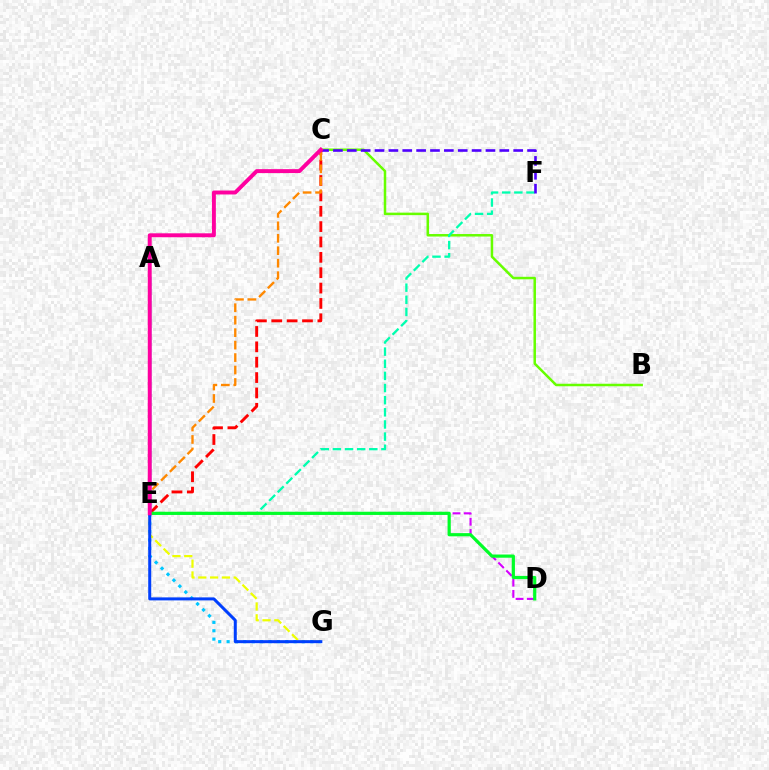{('B', 'C'): [{'color': '#66ff00', 'line_style': 'solid', 'thickness': 1.8}], ('D', 'E'): [{'color': '#d600ff', 'line_style': 'dashed', 'thickness': 1.53}, {'color': '#00ff27', 'line_style': 'solid', 'thickness': 2.3}], ('E', 'F'): [{'color': '#00ffaf', 'line_style': 'dashed', 'thickness': 1.65}], ('E', 'G'): [{'color': '#00c7ff', 'line_style': 'dotted', 'thickness': 2.28}, {'color': '#eeff00', 'line_style': 'dashed', 'thickness': 1.6}], ('C', 'F'): [{'color': '#4f00ff', 'line_style': 'dashed', 'thickness': 1.88}], ('C', 'E'): [{'color': '#ff0000', 'line_style': 'dashed', 'thickness': 2.09}, {'color': '#ff8800', 'line_style': 'dashed', 'thickness': 1.69}, {'color': '#ff00a0', 'line_style': 'solid', 'thickness': 2.83}], ('A', 'G'): [{'color': '#003fff', 'line_style': 'solid', 'thickness': 2.16}]}